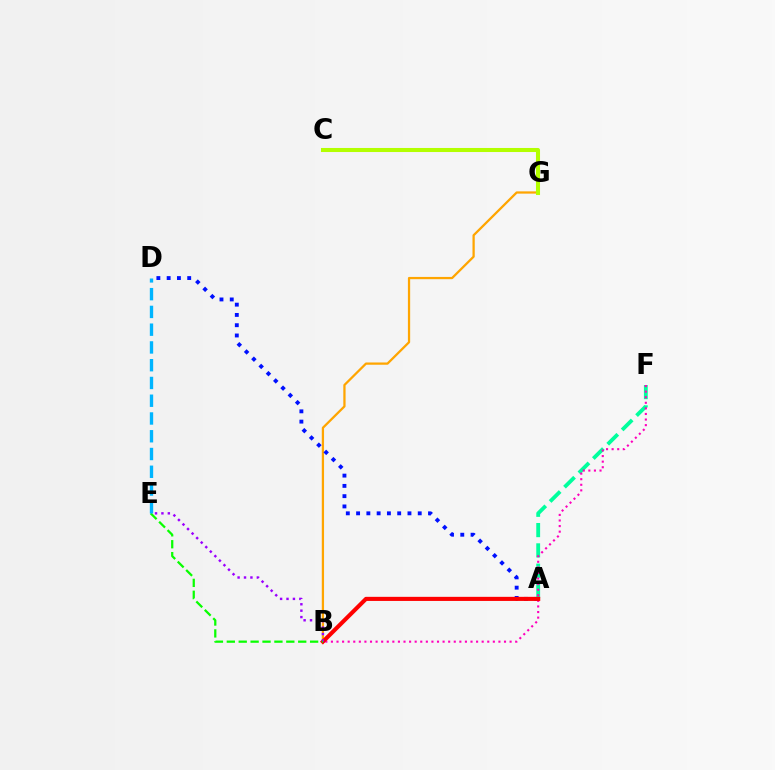{('A', 'F'): [{'color': '#00ff9d', 'line_style': 'dashed', 'thickness': 2.76}], ('B', 'G'): [{'color': '#ffa500', 'line_style': 'solid', 'thickness': 1.63}], ('A', 'D'): [{'color': '#0010ff', 'line_style': 'dotted', 'thickness': 2.79}], ('C', 'G'): [{'color': '#b3ff00', 'line_style': 'solid', 'thickness': 2.92}], ('B', 'F'): [{'color': '#ff00bd', 'line_style': 'dotted', 'thickness': 1.52}], ('A', 'B'): [{'color': '#ff0000', 'line_style': 'solid', 'thickness': 2.95}], ('B', 'E'): [{'color': '#9b00ff', 'line_style': 'dotted', 'thickness': 1.74}, {'color': '#08ff00', 'line_style': 'dashed', 'thickness': 1.62}], ('D', 'E'): [{'color': '#00b5ff', 'line_style': 'dashed', 'thickness': 2.41}]}